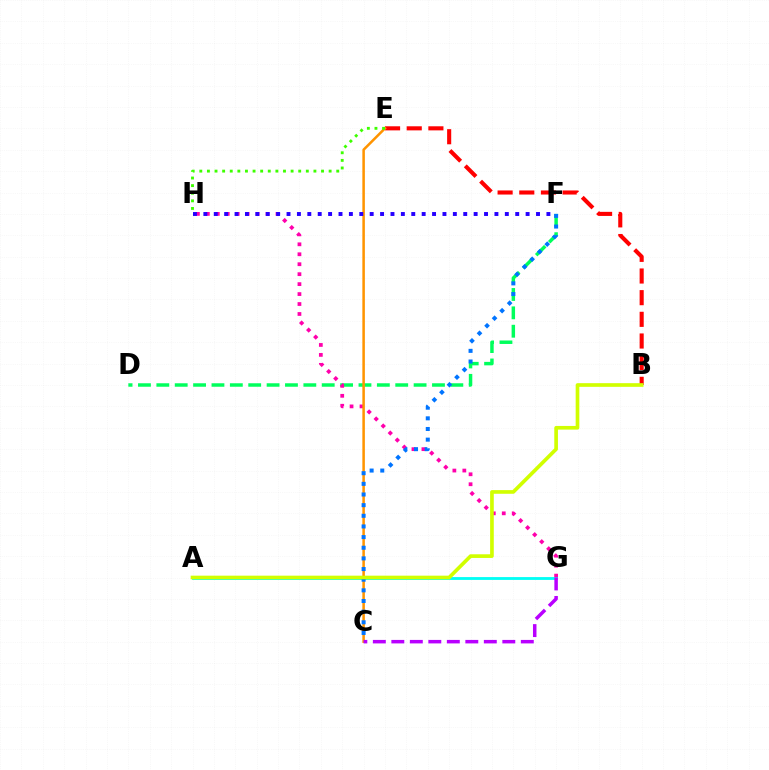{('B', 'E'): [{'color': '#ff0000', 'line_style': 'dashed', 'thickness': 2.94}], ('D', 'F'): [{'color': '#00ff5c', 'line_style': 'dashed', 'thickness': 2.5}], ('G', 'H'): [{'color': '#ff00ac', 'line_style': 'dotted', 'thickness': 2.7}], ('C', 'E'): [{'color': '#ff9400', 'line_style': 'solid', 'thickness': 1.82}], ('F', 'H'): [{'color': '#2500ff', 'line_style': 'dotted', 'thickness': 2.82}], ('A', 'G'): [{'color': '#00fff6', 'line_style': 'solid', 'thickness': 2.03}], ('C', 'F'): [{'color': '#0074ff', 'line_style': 'dotted', 'thickness': 2.89}], ('E', 'H'): [{'color': '#3dff00', 'line_style': 'dotted', 'thickness': 2.07}], ('C', 'G'): [{'color': '#b900ff', 'line_style': 'dashed', 'thickness': 2.51}], ('A', 'B'): [{'color': '#d1ff00', 'line_style': 'solid', 'thickness': 2.64}]}